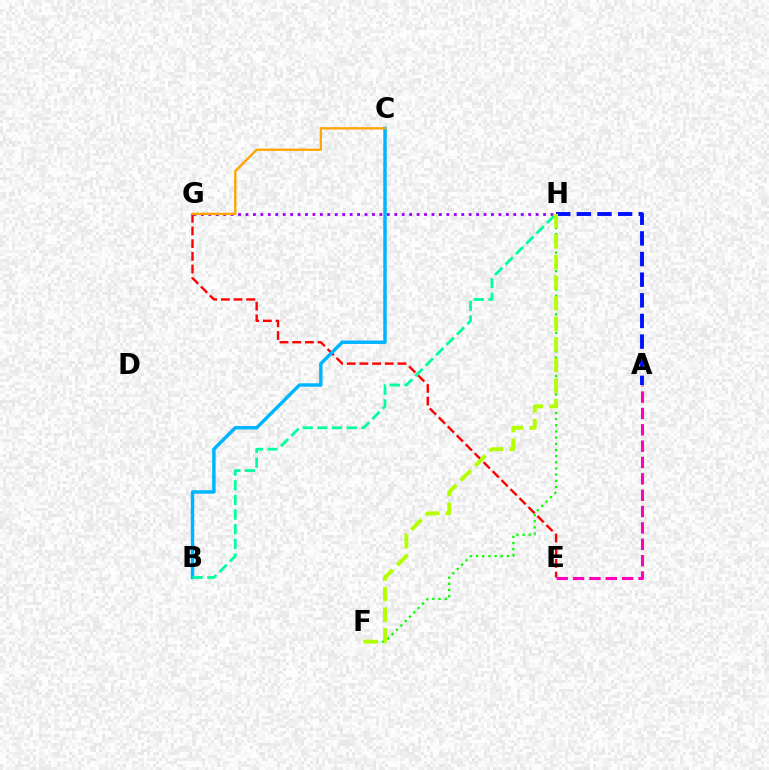{('E', 'G'): [{'color': '#ff0000', 'line_style': 'dashed', 'thickness': 1.72}], ('A', 'H'): [{'color': '#0010ff', 'line_style': 'dashed', 'thickness': 2.8}], ('G', 'H'): [{'color': '#9b00ff', 'line_style': 'dotted', 'thickness': 2.02}], ('B', 'C'): [{'color': '#00b5ff', 'line_style': 'solid', 'thickness': 2.49}], ('C', 'G'): [{'color': '#ffa500', 'line_style': 'solid', 'thickness': 1.69}], ('B', 'H'): [{'color': '#00ff9d', 'line_style': 'dashed', 'thickness': 1.99}], ('F', 'H'): [{'color': '#08ff00', 'line_style': 'dotted', 'thickness': 1.68}, {'color': '#b3ff00', 'line_style': 'dashed', 'thickness': 2.8}], ('A', 'E'): [{'color': '#ff00bd', 'line_style': 'dashed', 'thickness': 2.22}]}